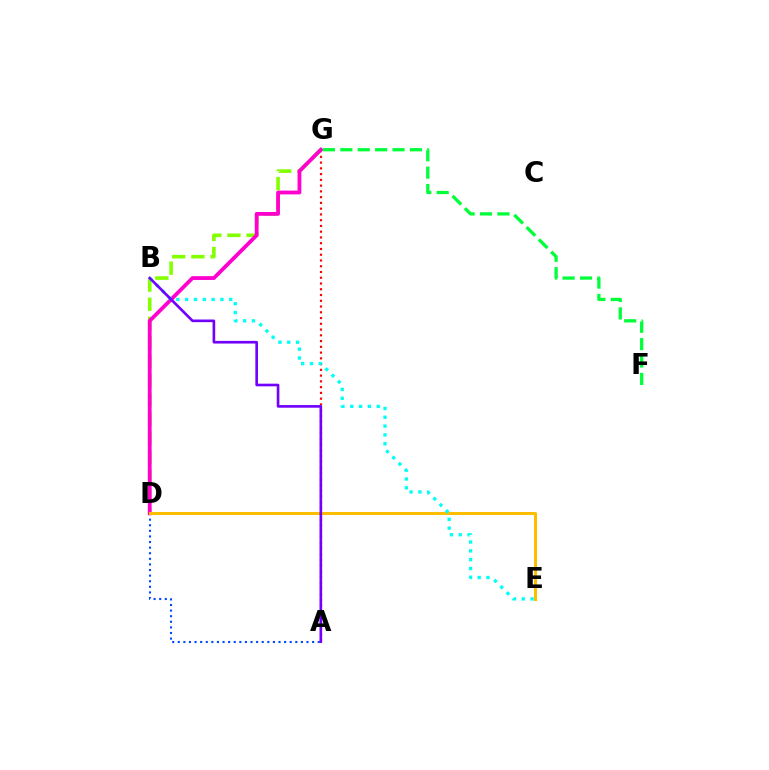{('A', 'D'): [{'color': '#004bff', 'line_style': 'dotted', 'thickness': 1.52}], ('A', 'G'): [{'color': '#ff0000', 'line_style': 'dotted', 'thickness': 1.56}], ('D', 'G'): [{'color': '#84ff00', 'line_style': 'dashed', 'thickness': 2.6}, {'color': '#ff00cf', 'line_style': 'solid', 'thickness': 2.73}], ('D', 'E'): [{'color': '#ffbd00', 'line_style': 'solid', 'thickness': 2.15}], ('B', 'E'): [{'color': '#00fff6', 'line_style': 'dotted', 'thickness': 2.4}], ('F', 'G'): [{'color': '#00ff39', 'line_style': 'dashed', 'thickness': 2.36}], ('A', 'B'): [{'color': '#7200ff', 'line_style': 'solid', 'thickness': 1.9}]}